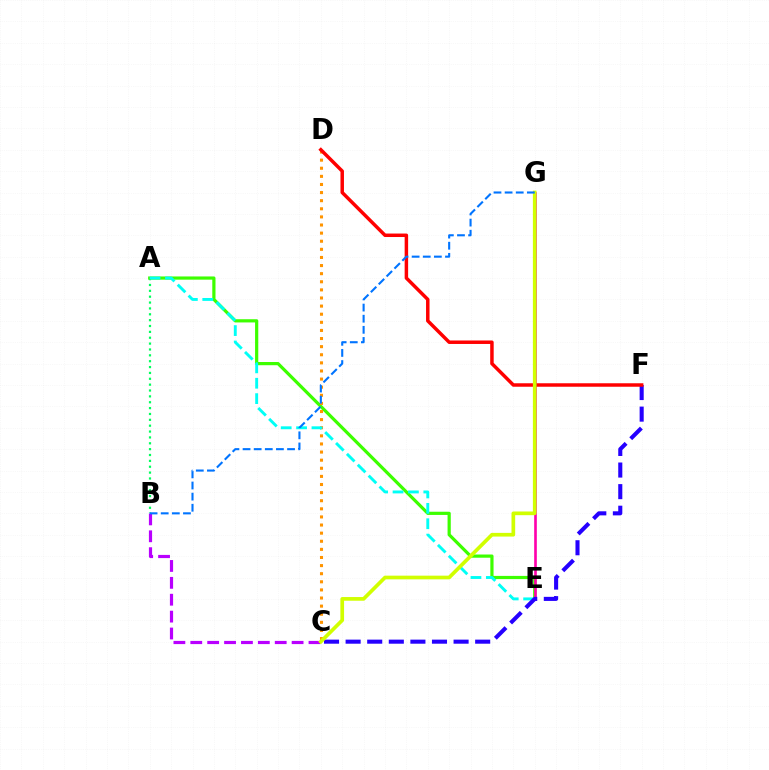{('A', 'B'): [{'color': '#00ff5c', 'line_style': 'dotted', 'thickness': 1.59}], ('B', 'C'): [{'color': '#b900ff', 'line_style': 'dashed', 'thickness': 2.29}], ('A', 'E'): [{'color': '#3dff00', 'line_style': 'solid', 'thickness': 2.31}, {'color': '#00fff6', 'line_style': 'dashed', 'thickness': 2.09}], ('C', 'D'): [{'color': '#ff9400', 'line_style': 'dotted', 'thickness': 2.2}], ('E', 'G'): [{'color': '#ff00ac', 'line_style': 'solid', 'thickness': 1.9}], ('C', 'F'): [{'color': '#2500ff', 'line_style': 'dashed', 'thickness': 2.93}], ('D', 'F'): [{'color': '#ff0000', 'line_style': 'solid', 'thickness': 2.51}], ('C', 'G'): [{'color': '#d1ff00', 'line_style': 'solid', 'thickness': 2.66}], ('B', 'G'): [{'color': '#0074ff', 'line_style': 'dashed', 'thickness': 1.51}]}